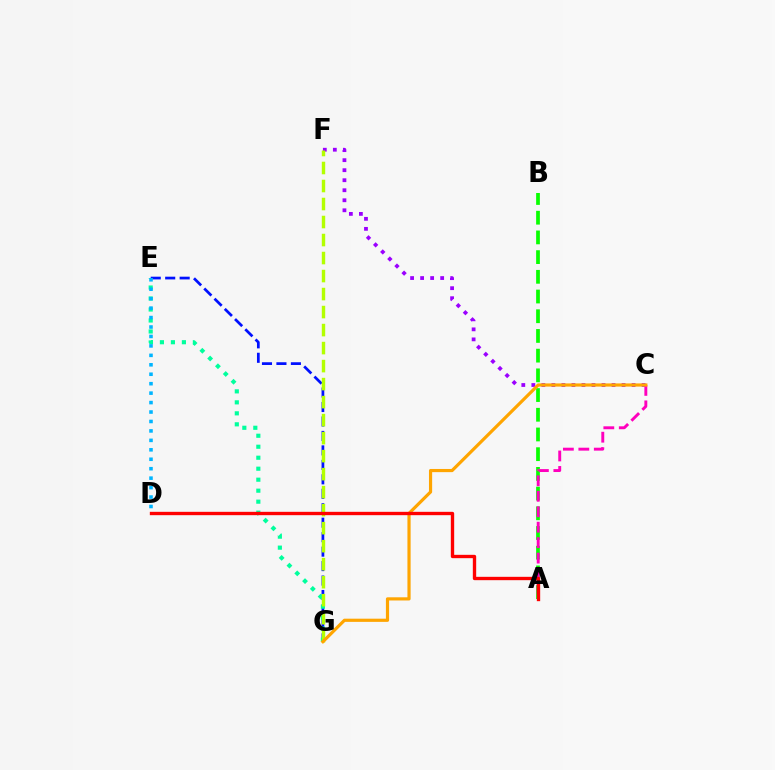{('A', 'B'): [{'color': '#08ff00', 'line_style': 'dashed', 'thickness': 2.68}], ('E', 'G'): [{'color': '#0010ff', 'line_style': 'dashed', 'thickness': 1.96}, {'color': '#00ff9d', 'line_style': 'dotted', 'thickness': 2.99}], ('C', 'F'): [{'color': '#9b00ff', 'line_style': 'dotted', 'thickness': 2.72}], ('F', 'G'): [{'color': '#b3ff00', 'line_style': 'dashed', 'thickness': 2.45}], ('A', 'C'): [{'color': '#ff00bd', 'line_style': 'dashed', 'thickness': 2.1}], ('C', 'G'): [{'color': '#ffa500', 'line_style': 'solid', 'thickness': 2.29}], ('A', 'D'): [{'color': '#ff0000', 'line_style': 'solid', 'thickness': 2.41}], ('D', 'E'): [{'color': '#00b5ff', 'line_style': 'dotted', 'thickness': 2.57}]}